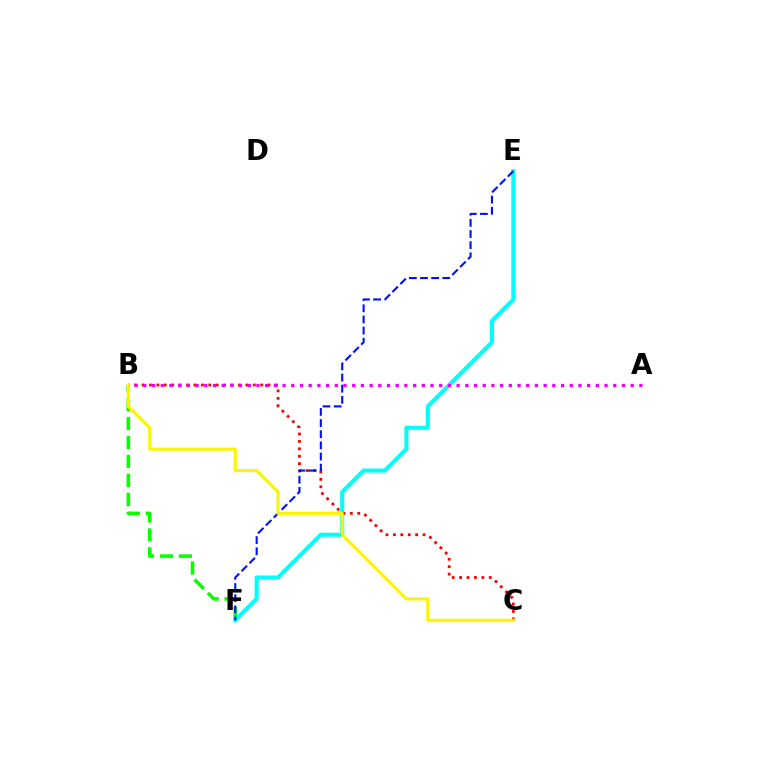{('B', 'F'): [{'color': '#08ff00', 'line_style': 'dashed', 'thickness': 2.58}], ('E', 'F'): [{'color': '#00fff6', 'line_style': 'solid', 'thickness': 2.94}, {'color': '#0010ff', 'line_style': 'dashed', 'thickness': 1.52}], ('B', 'C'): [{'color': '#ff0000', 'line_style': 'dotted', 'thickness': 2.02}, {'color': '#fcf500', 'line_style': 'solid', 'thickness': 2.21}], ('A', 'B'): [{'color': '#ee00ff', 'line_style': 'dotted', 'thickness': 2.36}]}